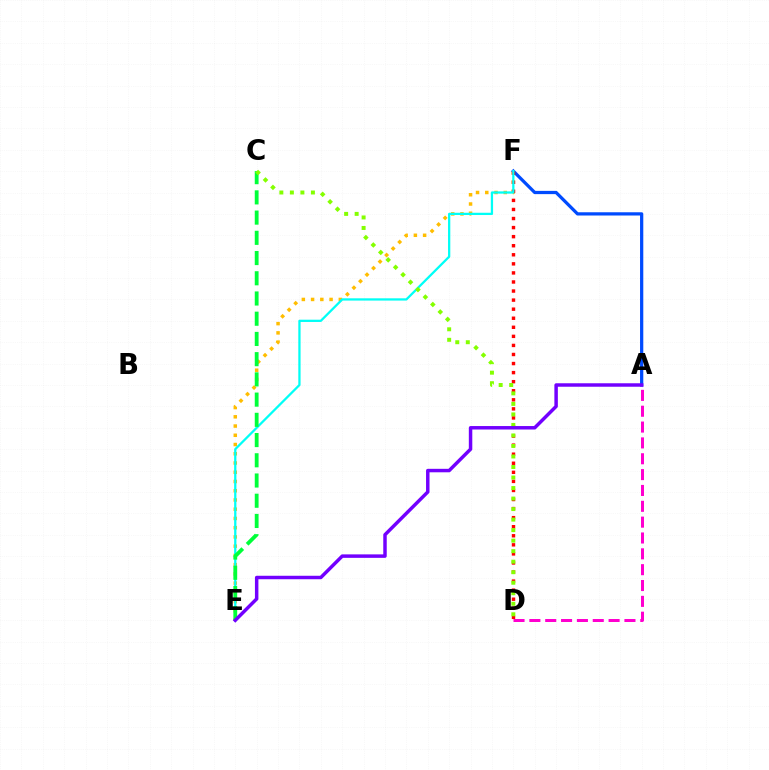{('E', 'F'): [{'color': '#ffbd00', 'line_style': 'dotted', 'thickness': 2.51}, {'color': '#00fff6', 'line_style': 'solid', 'thickness': 1.64}], ('A', 'F'): [{'color': '#004bff', 'line_style': 'solid', 'thickness': 2.34}], ('D', 'F'): [{'color': '#ff0000', 'line_style': 'dotted', 'thickness': 2.46}], ('C', 'E'): [{'color': '#00ff39', 'line_style': 'dashed', 'thickness': 2.75}], ('C', 'D'): [{'color': '#84ff00', 'line_style': 'dotted', 'thickness': 2.86}], ('A', 'D'): [{'color': '#ff00cf', 'line_style': 'dashed', 'thickness': 2.15}], ('A', 'E'): [{'color': '#7200ff', 'line_style': 'solid', 'thickness': 2.5}]}